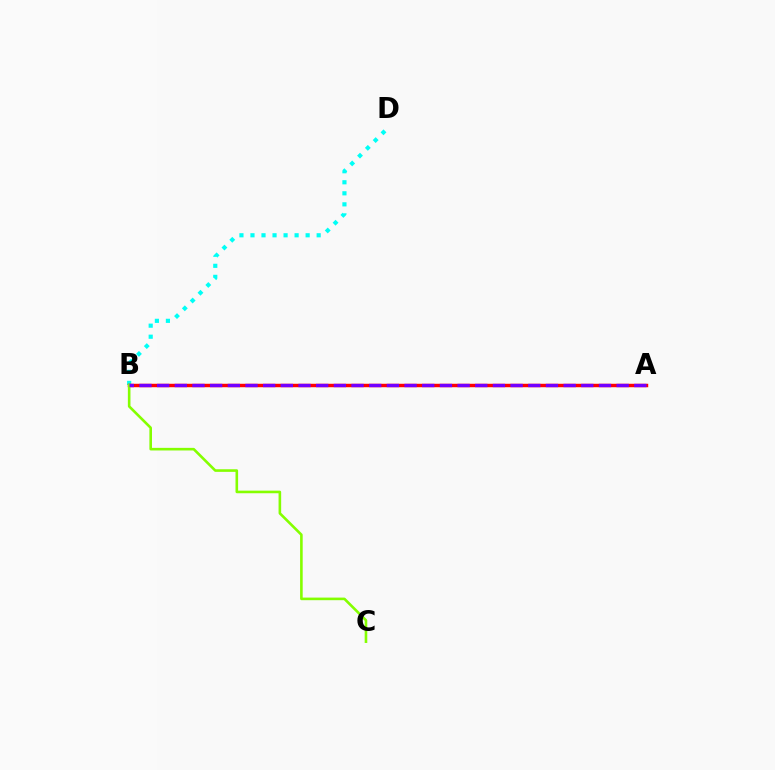{('B', 'D'): [{'color': '#00fff6', 'line_style': 'dotted', 'thickness': 3.0}], ('A', 'B'): [{'color': '#ff0000', 'line_style': 'solid', 'thickness': 2.49}, {'color': '#7200ff', 'line_style': 'dashed', 'thickness': 2.4}], ('B', 'C'): [{'color': '#84ff00', 'line_style': 'solid', 'thickness': 1.88}]}